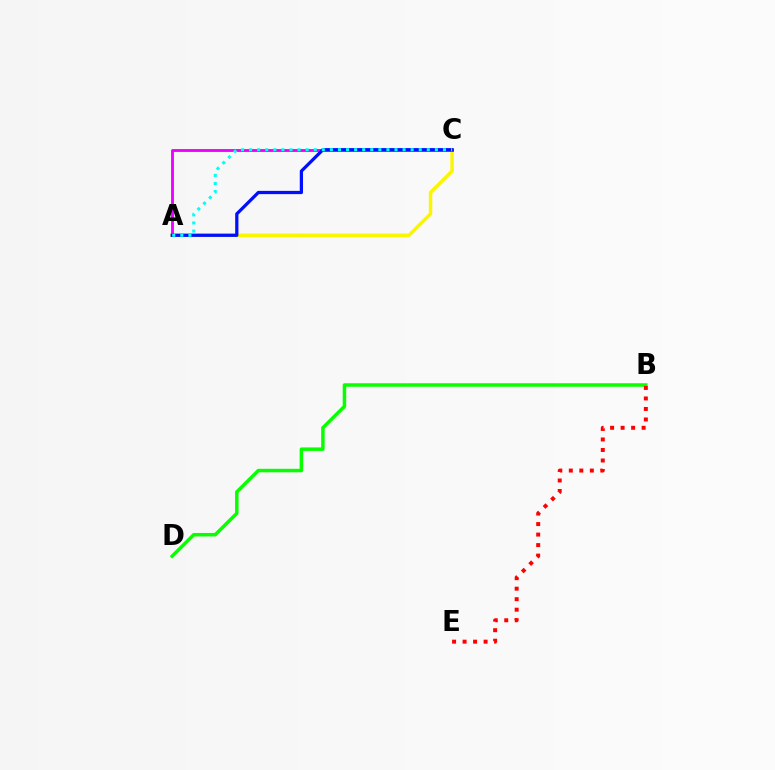{('A', 'C'): [{'color': '#fcf500', 'line_style': 'solid', 'thickness': 2.5}, {'color': '#ee00ff', 'line_style': 'solid', 'thickness': 2.06}, {'color': '#0010ff', 'line_style': 'solid', 'thickness': 2.34}, {'color': '#00fff6', 'line_style': 'dotted', 'thickness': 2.19}], ('B', 'D'): [{'color': '#08ff00', 'line_style': 'solid', 'thickness': 2.51}], ('B', 'E'): [{'color': '#ff0000', 'line_style': 'dotted', 'thickness': 2.86}]}